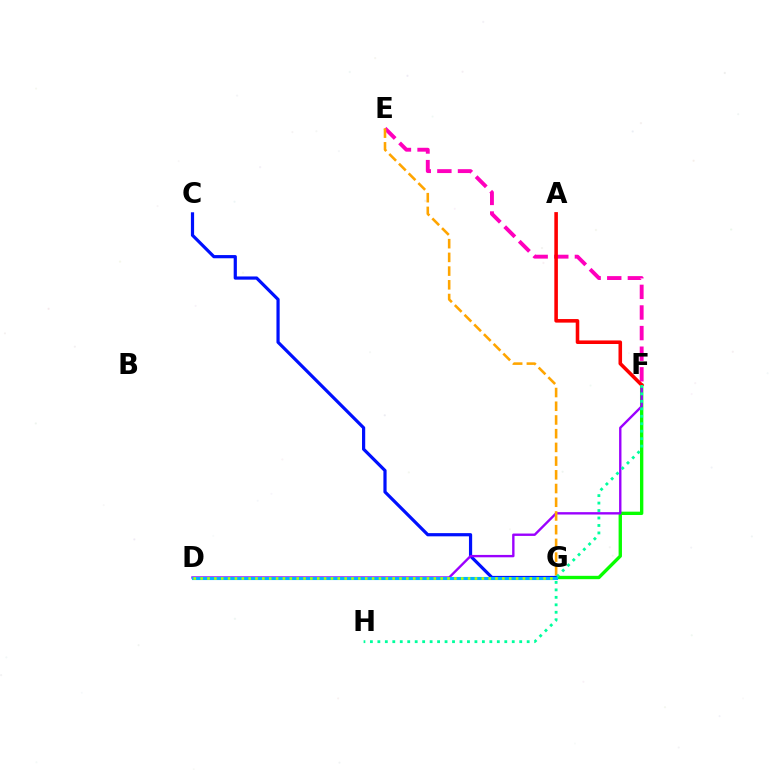{('E', 'F'): [{'color': '#ff00bd', 'line_style': 'dashed', 'thickness': 2.8}], ('F', 'G'): [{'color': '#08ff00', 'line_style': 'solid', 'thickness': 2.42}], ('C', 'G'): [{'color': '#0010ff', 'line_style': 'solid', 'thickness': 2.3}], ('D', 'F'): [{'color': '#9b00ff', 'line_style': 'solid', 'thickness': 1.71}], ('A', 'F'): [{'color': '#ff0000', 'line_style': 'solid', 'thickness': 2.57}], ('D', 'G'): [{'color': '#00b5ff', 'line_style': 'solid', 'thickness': 2.25}, {'color': '#b3ff00', 'line_style': 'dotted', 'thickness': 1.86}], ('E', 'G'): [{'color': '#ffa500', 'line_style': 'dashed', 'thickness': 1.86}], ('F', 'H'): [{'color': '#00ff9d', 'line_style': 'dotted', 'thickness': 2.03}]}